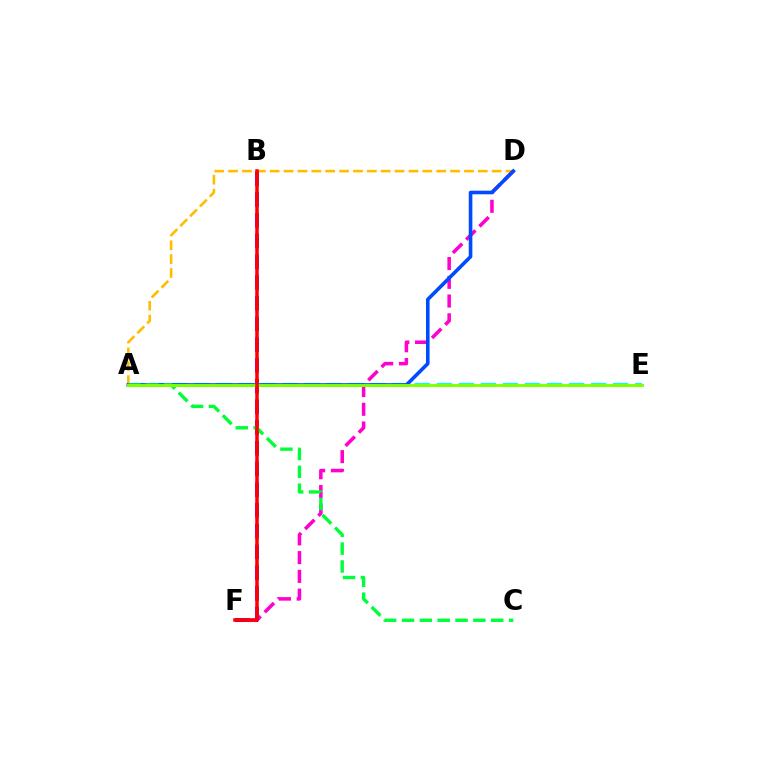{('A', 'D'): [{'color': '#ffbd00', 'line_style': 'dashed', 'thickness': 1.89}, {'color': '#004bff', 'line_style': 'solid', 'thickness': 2.6}], ('D', 'F'): [{'color': '#ff00cf', 'line_style': 'dashed', 'thickness': 2.55}], ('A', 'E'): [{'color': '#00fff6', 'line_style': 'dashed', 'thickness': 2.99}, {'color': '#84ff00', 'line_style': 'solid', 'thickness': 2.1}], ('B', 'F'): [{'color': '#7200ff', 'line_style': 'dashed', 'thickness': 2.82}, {'color': '#ff0000', 'line_style': 'solid', 'thickness': 2.54}], ('A', 'C'): [{'color': '#00ff39', 'line_style': 'dashed', 'thickness': 2.42}]}